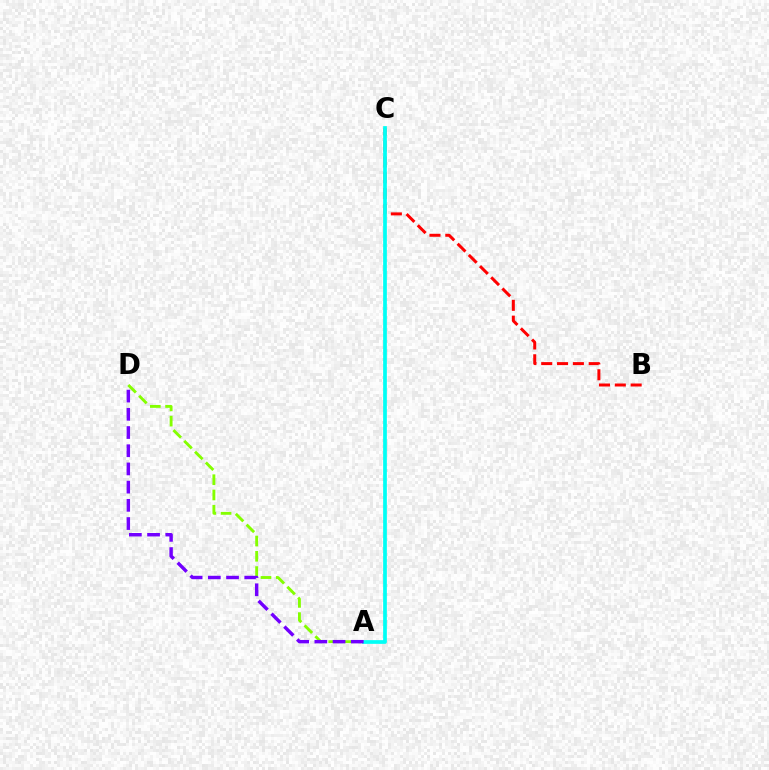{('B', 'C'): [{'color': '#ff0000', 'line_style': 'dashed', 'thickness': 2.15}], ('A', 'D'): [{'color': '#84ff00', 'line_style': 'dashed', 'thickness': 2.07}, {'color': '#7200ff', 'line_style': 'dashed', 'thickness': 2.47}], ('A', 'C'): [{'color': '#00fff6', 'line_style': 'solid', 'thickness': 2.67}]}